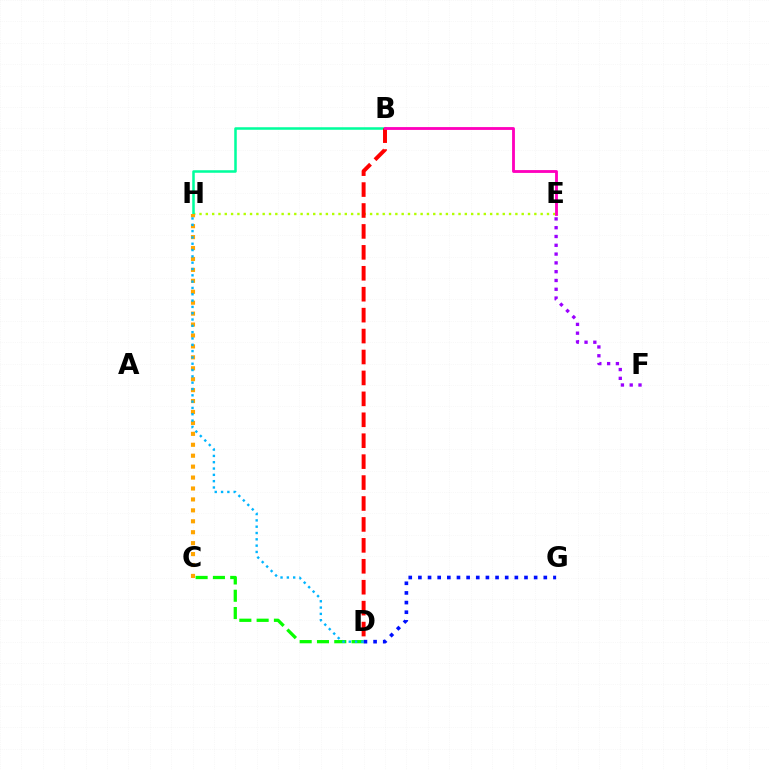{('E', 'H'): [{'color': '#b3ff00', 'line_style': 'dotted', 'thickness': 1.72}], ('B', 'H'): [{'color': '#00ff9d', 'line_style': 'solid', 'thickness': 1.82}], ('C', 'D'): [{'color': '#08ff00', 'line_style': 'dashed', 'thickness': 2.35}], ('C', 'H'): [{'color': '#ffa500', 'line_style': 'dotted', 'thickness': 2.97}], ('D', 'G'): [{'color': '#0010ff', 'line_style': 'dotted', 'thickness': 2.62}], ('B', 'D'): [{'color': '#ff0000', 'line_style': 'dashed', 'thickness': 2.84}], ('B', 'E'): [{'color': '#ff00bd', 'line_style': 'solid', 'thickness': 2.04}], ('E', 'F'): [{'color': '#9b00ff', 'line_style': 'dotted', 'thickness': 2.39}], ('D', 'H'): [{'color': '#00b5ff', 'line_style': 'dotted', 'thickness': 1.72}]}